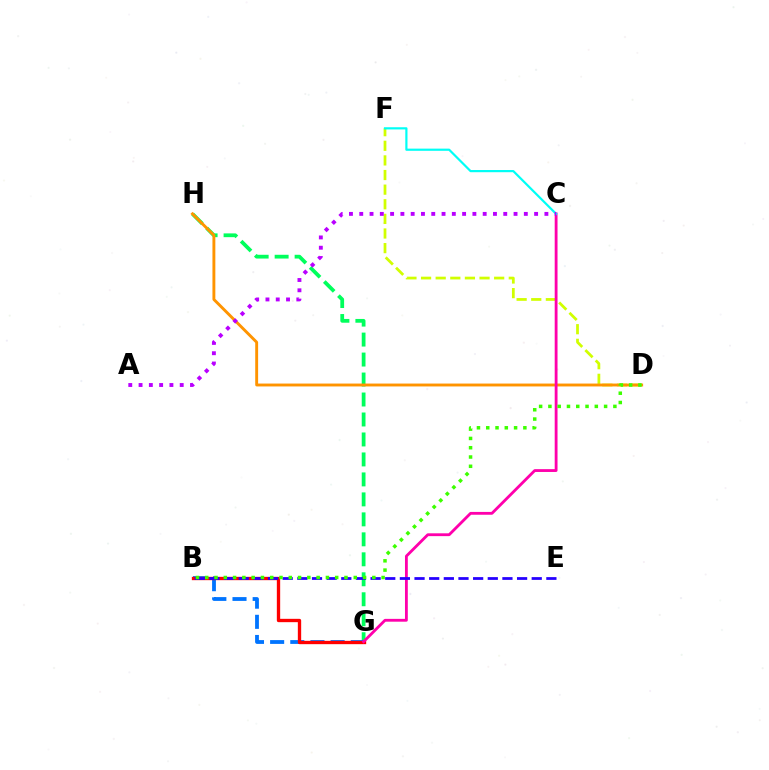{('G', 'H'): [{'color': '#00ff5c', 'line_style': 'dashed', 'thickness': 2.71}], ('D', 'F'): [{'color': '#d1ff00', 'line_style': 'dashed', 'thickness': 1.99}], ('B', 'G'): [{'color': '#0074ff', 'line_style': 'dashed', 'thickness': 2.74}, {'color': '#ff0000', 'line_style': 'solid', 'thickness': 2.4}], ('D', 'H'): [{'color': '#ff9400', 'line_style': 'solid', 'thickness': 2.08}], ('C', 'G'): [{'color': '#ff00ac', 'line_style': 'solid', 'thickness': 2.03}], ('B', 'E'): [{'color': '#2500ff', 'line_style': 'dashed', 'thickness': 1.99}], ('B', 'D'): [{'color': '#3dff00', 'line_style': 'dotted', 'thickness': 2.52}], ('C', 'F'): [{'color': '#00fff6', 'line_style': 'solid', 'thickness': 1.58}], ('A', 'C'): [{'color': '#b900ff', 'line_style': 'dotted', 'thickness': 2.79}]}